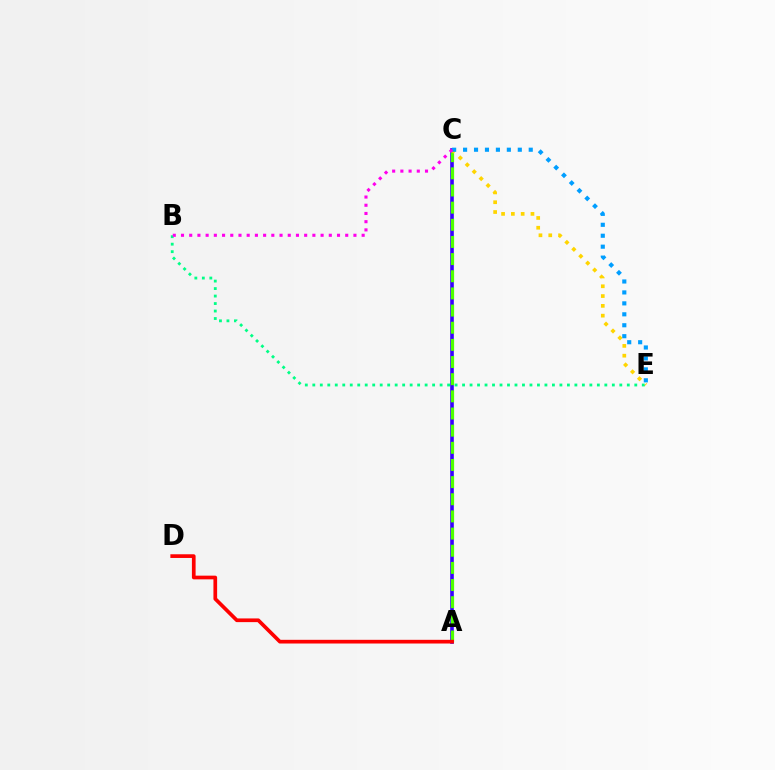{('A', 'C'): [{'color': '#3700ff', 'line_style': 'solid', 'thickness': 2.61}, {'color': '#4fff00', 'line_style': 'dashed', 'thickness': 2.33}], ('C', 'E'): [{'color': '#ffd500', 'line_style': 'dotted', 'thickness': 2.66}, {'color': '#009eff', 'line_style': 'dotted', 'thickness': 2.97}], ('A', 'D'): [{'color': '#ff0000', 'line_style': 'solid', 'thickness': 2.66}], ('B', 'E'): [{'color': '#00ff86', 'line_style': 'dotted', 'thickness': 2.03}], ('B', 'C'): [{'color': '#ff00ed', 'line_style': 'dotted', 'thickness': 2.23}]}